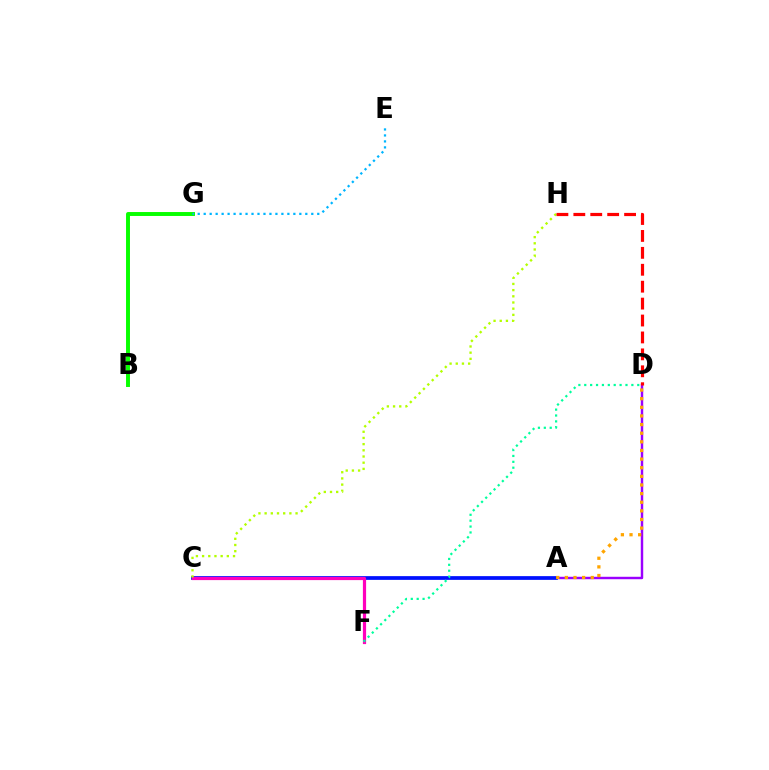{('A', 'D'): [{'color': '#9b00ff', 'line_style': 'solid', 'thickness': 1.76}, {'color': '#ffa500', 'line_style': 'dotted', 'thickness': 2.34}], ('A', 'C'): [{'color': '#0010ff', 'line_style': 'solid', 'thickness': 2.69}], ('C', 'F'): [{'color': '#ff00bd', 'line_style': 'solid', 'thickness': 2.31}], ('B', 'G'): [{'color': '#08ff00', 'line_style': 'solid', 'thickness': 2.83}], ('D', 'F'): [{'color': '#00ff9d', 'line_style': 'dotted', 'thickness': 1.6}], ('E', 'G'): [{'color': '#00b5ff', 'line_style': 'dotted', 'thickness': 1.62}], ('C', 'H'): [{'color': '#b3ff00', 'line_style': 'dotted', 'thickness': 1.68}], ('D', 'H'): [{'color': '#ff0000', 'line_style': 'dashed', 'thickness': 2.3}]}